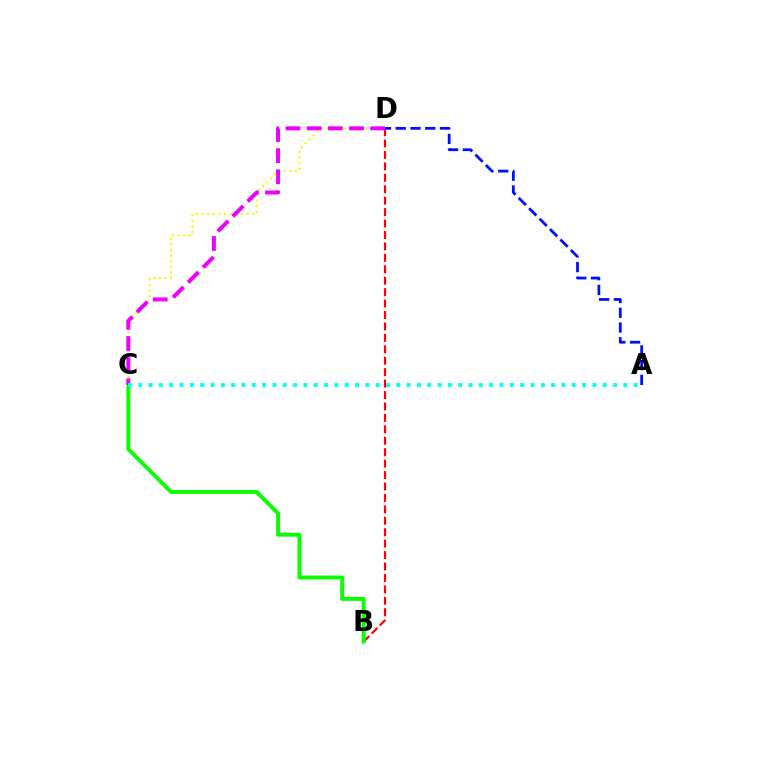{('B', 'D'): [{'color': '#ff0000', 'line_style': 'dashed', 'thickness': 1.55}], ('A', 'D'): [{'color': '#0010ff', 'line_style': 'dashed', 'thickness': 2.0}], ('B', 'C'): [{'color': '#08ff00', 'line_style': 'solid', 'thickness': 2.83}], ('C', 'D'): [{'color': '#fcf500', 'line_style': 'dotted', 'thickness': 1.53}, {'color': '#ee00ff', 'line_style': 'dashed', 'thickness': 2.87}], ('A', 'C'): [{'color': '#00fff6', 'line_style': 'dotted', 'thickness': 2.8}]}